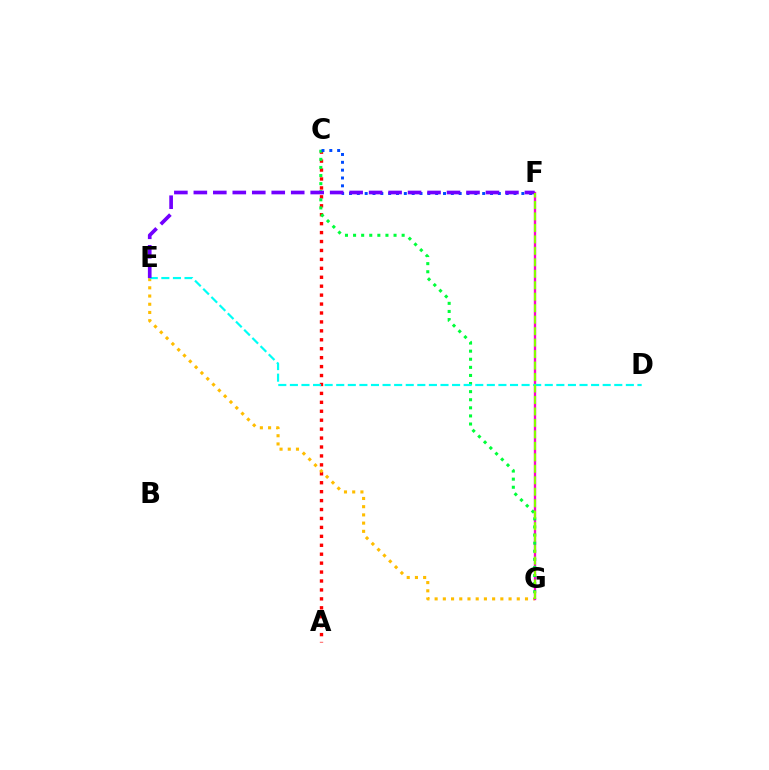{('A', 'C'): [{'color': '#ff0000', 'line_style': 'dotted', 'thickness': 2.43}], ('E', 'G'): [{'color': '#ffbd00', 'line_style': 'dotted', 'thickness': 2.23}], ('F', 'G'): [{'color': '#ff00cf', 'line_style': 'solid', 'thickness': 1.68}, {'color': '#84ff00', 'line_style': 'dashed', 'thickness': 1.56}], ('C', 'G'): [{'color': '#00ff39', 'line_style': 'dotted', 'thickness': 2.2}], ('C', 'F'): [{'color': '#004bff', 'line_style': 'dotted', 'thickness': 2.13}], ('D', 'E'): [{'color': '#00fff6', 'line_style': 'dashed', 'thickness': 1.57}], ('E', 'F'): [{'color': '#7200ff', 'line_style': 'dashed', 'thickness': 2.65}]}